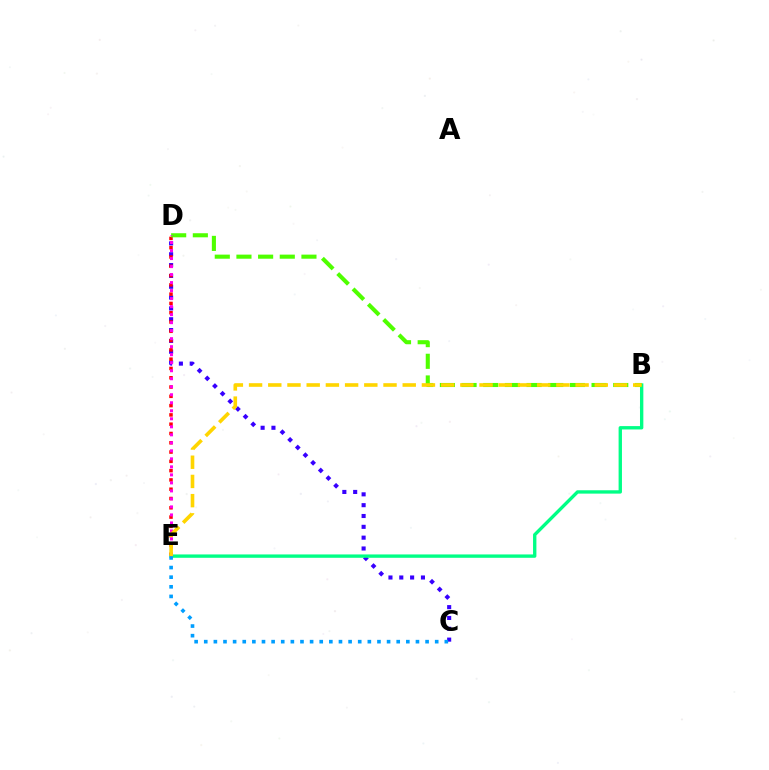{('C', 'D'): [{'color': '#3700ff', 'line_style': 'dotted', 'thickness': 2.94}], ('D', 'E'): [{'color': '#ff0000', 'line_style': 'dotted', 'thickness': 2.52}, {'color': '#ff00ed', 'line_style': 'dotted', 'thickness': 2.18}], ('B', 'E'): [{'color': '#00ff86', 'line_style': 'solid', 'thickness': 2.42}, {'color': '#ffd500', 'line_style': 'dashed', 'thickness': 2.61}], ('B', 'D'): [{'color': '#4fff00', 'line_style': 'dashed', 'thickness': 2.94}], ('C', 'E'): [{'color': '#009eff', 'line_style': 'dotted', 'thickness': 2.61}]}